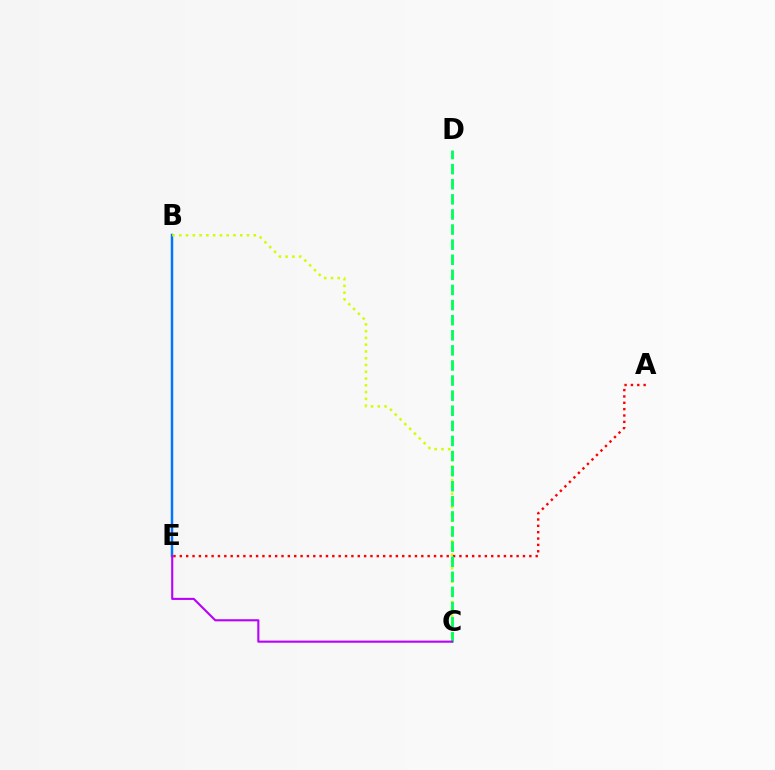{('B', 'E'): [{'color': '#0074ff', 'line_style': 'solid', 'thickness': 1.79}], ('B', 'C'): [{'color': '#d1ff00', 'line_style': 'dotted', 'thickness': 1.84}], ('A', 'E'): [{'color': '#ff0000', 'line_style': 'dotted', 'thickness': 1.73}], ('C', 'D'): [{'color': '#00ff5c', 'line_style': 'dashed', 'thickness': 2.05}], ('C', 'E'): [{'color': '#b900ff', 'line_style': 'solid', 'thickness': 1.52}]}